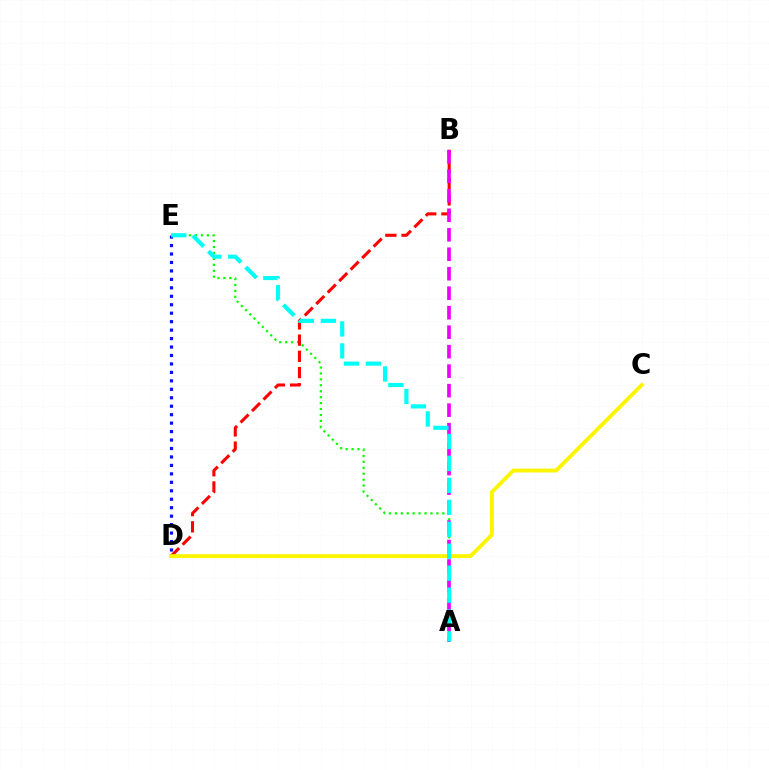{('A', 'E'): [{'color': '#08ff00', 'line_style': 'dotted', 'thickness': 1.61}, {'color': '#00fff6', 'line_style': 'dashed', 'thickness': 2.98}], ('B', 'D'): [{'color': '#ff0000', 'line_style': 'dashed', 'thickness': 2.21}], ('A', 'B'): [{'color': '#ee00ff', 'line_style': 'dashed', 'thickness': 2.65}], ('D', 'E'): [{'color': '#0010ff', 'line_style': 'dotted', 'thickness': 2.3}], ('C', 'D'): [{'color': '#fcf500', 'line_style': 'solid', 'thickness': 2.78}]}